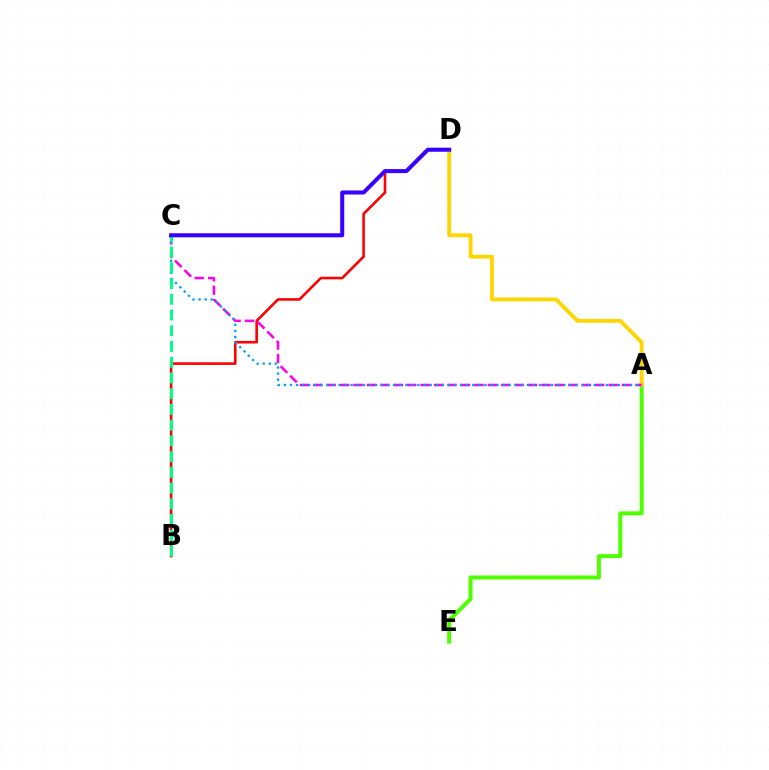{('A', 'E'): [{'color': '#4fff00', 'line_style': 'solid', 'thickness': 2.88}], ('B', 'D'): [{'color': '#ff0000', 'line_style': 'solid', 'thickness': 1.87}], ('A', 'D'): [{'color': '#ffd500', 'line_style': 'solid', 'thickness': 2.76}], ('A', 'C'): [{'color': '#ff00ed', 'line_style': 'dashed', 'thickness': 1.82}, {'color': '#009eff', 'line_style': 'dotted', 'thickness': 1.65}], ('B', 'C'): [{'color': '#00ff86', 'line_style': 'dashed', 'thickness': 2.14}], ('C', 'D'): [{'color': '#3700ff', 'line_style': 'solid', 'thickness': 2.91}]}